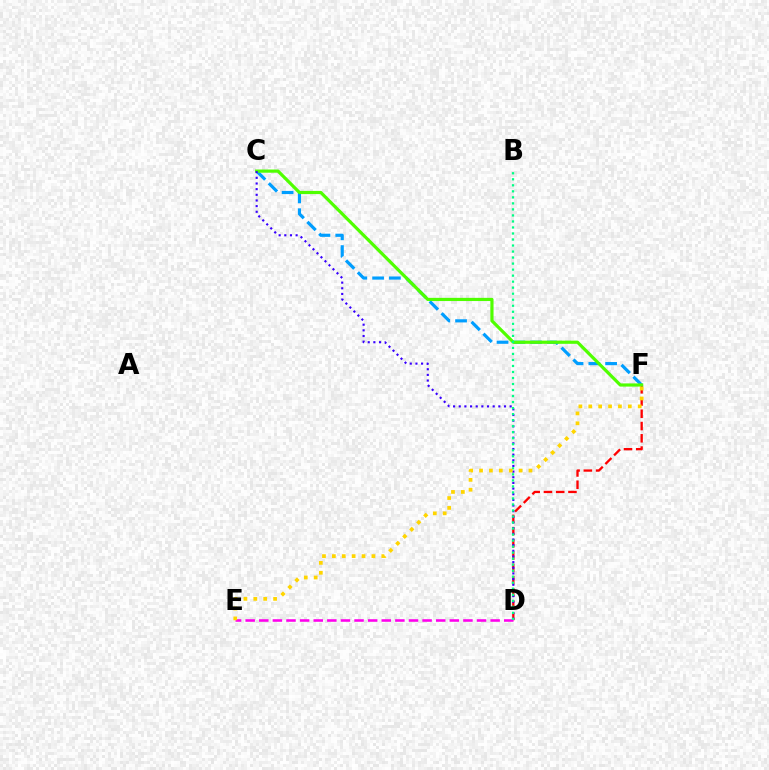{('D', 'F'): [{'color': '#ff0000', 'line_style': 'dashed', 'thickness': 1.67}], ('D', 'E'): [{'color': '#ff00ed', 'line_style': 'dashed', 'thickness': 1.85}], ('C', 'F'): [{'color': '#009eff', 'line_style': 'dashed', 'thickness': 2.28}, {'color': '#4fff00', 'line_style': 'solid', 'thickness': 2.3}], ('C', 'D'): [{'color': '#3700ff', 'line_style': 'dotted', 'thickness': 1.54}], ('B', 'D'): [{'color': '#00ff86', 'line_style': 'dotted', 'thickness': 1.64}], ('E', 'F'): [{'color': '#ffd500', 'line_style': 'dotted', 'thickness': 2.69}]}